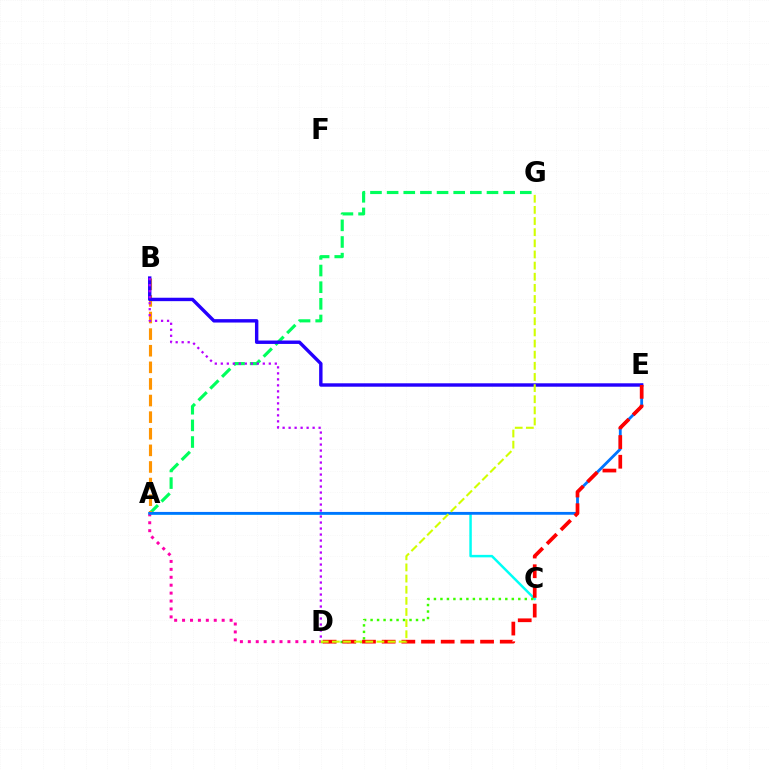{('A', 'C'): [{'color': '#00fff6', 'line_style': 'solid', 'thickness': 1.79}], ('A', 'G'): [{'color': '#00ff5c', 'line_style': 'dashed', 'thickness': 2.26}], ('A', 'D'): [{'color': '#ff00ac', 'line_style': 'dotted', 'thickness': 2.15}], ('A', 'B'): [{'color': '#ff9400', 'line_style': 'dashed', 'thickness': 2.26}], ('C', 'D'): [{'color': '#3dff00', 'line_style': 'dotted', 'thickness': 1.76}], ('A', 'E'): [{'color': '#0074ff', 'line_style': 'solid', 'thickness': 2.02}], ('B', 'E'): [{'color': '#2500ff', 'line_style': 'solid', 'thickness': 2.46}], ('D', 'E'): [{'color': '#ff0000', 'line_style': 'dashed', 'thickness': 2.67}], ('B', 'D'): [{'color': '#b900ff', 'line_style': 'dotted', 'thickness': 1.63}], ('D', 'G'): [{'color': '#d1ff00', 'line_style': 'dashed', 'thickness': 1.51}]}